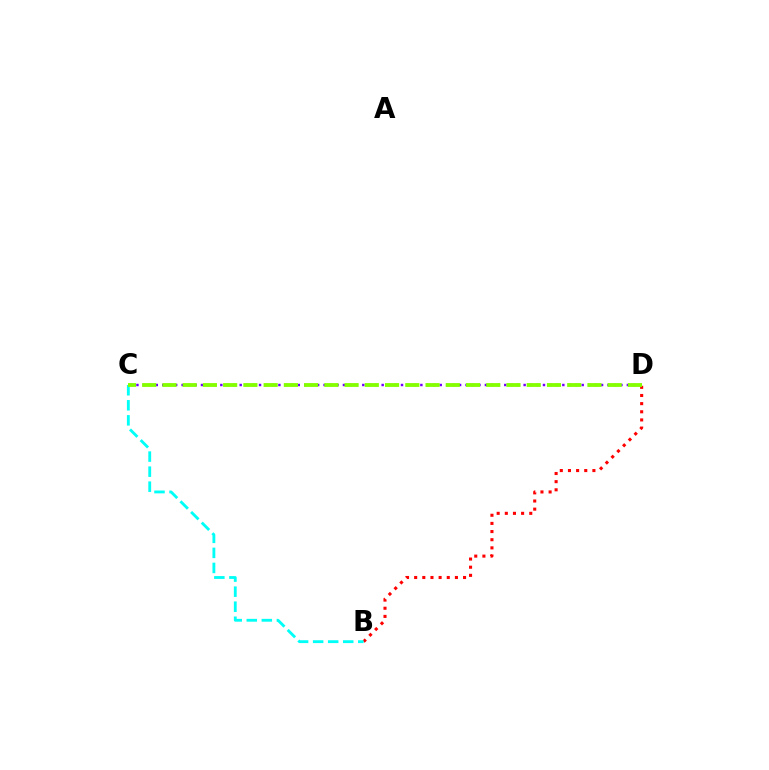{('B', 'D'): [{'color': '#ff0000', 'line_style': 'dotted', 'thickness': 2.21}], ('C', 'D'): [{'color': '#7200ff', 'line_style': 'dotted', 'thickness': 1.75}, {'color': '#84ff00', 'line_style': 'dashed', 'thickness': 2.75}], ('B', 'C'): [{'color': '#00fff6', 'line_style': 'dashed', 'thickness': 2.04}]}